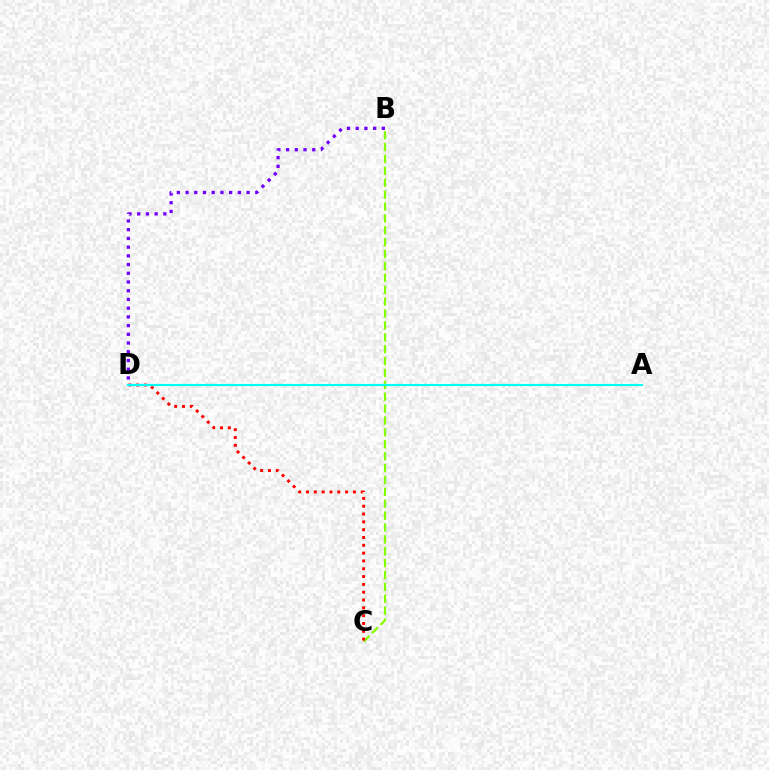{('B', 'C'): [{'color': '#84ff00', 'line_style': 'dashed', 'thickness': 1.61}], ('C', 'D'): [{'color': '#ff0000', 'line_style': 'dotted', 'thickness': 2.12}], ('A', 'D'): [{'color': '#00fff6', 'line_style': 'solid', 'thickness': 1.53}], ('B', 'D'): [{'color': '#7200ff', 'line_style': 'dotted', 'thickness': 2.37}]}